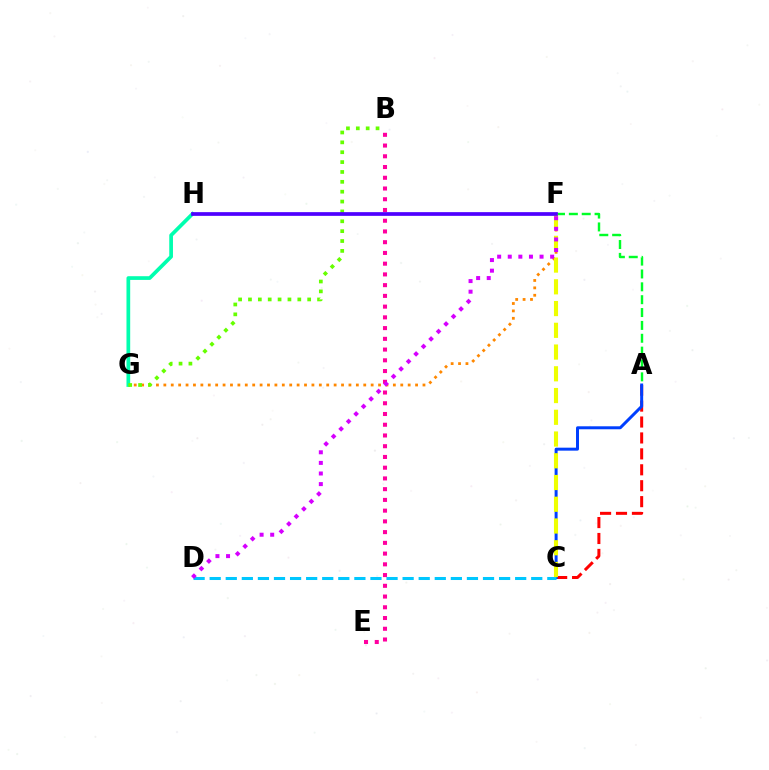{('F', 'G'): [{'color': '#ff8800', 'line_style': 'dotted', 'thickness': 2.01}], ('A', 'C'): [{'color': '#ff0000', 'line_style': 'dashed', 'thickness': 2.16}, {'color': '#003fff', 'line_style': 'solid', 'thickness': 2.15}], ('A', 'F'): [{'color': '#00ff27', 'line_style': 'dashed', 'thickness': 1.75}], ('G', 'H'): [{'color': '#00ffaf', 'line_style': 'solid', 'thickness': 2.67}], ('C', 'D'): [{'color': '#00c7ff', 'line_style': 'dashed', 'thickness': 2.18}], ('B', 'G'): [{'color': '#66ff00', 'line_style': 'dotted', 'thickness': 2.68}], ('C', 'F'): [{'color': '#eeff00', 'line_style': 'dashed', 'thickness': 2.95}], ('B', 'E'): [{'color': '#ff00a0', 'line_style': 'dotted', 'thickness': 2.92}], ('D', 'F'): [{'color': '#d600ff', 'line_style': 'dotted', 'thickness': 2.88}], ('F', 'H'): [{'color': '#4f00ff', 'line_style': 'solid', 'thickness': 2.67}]}